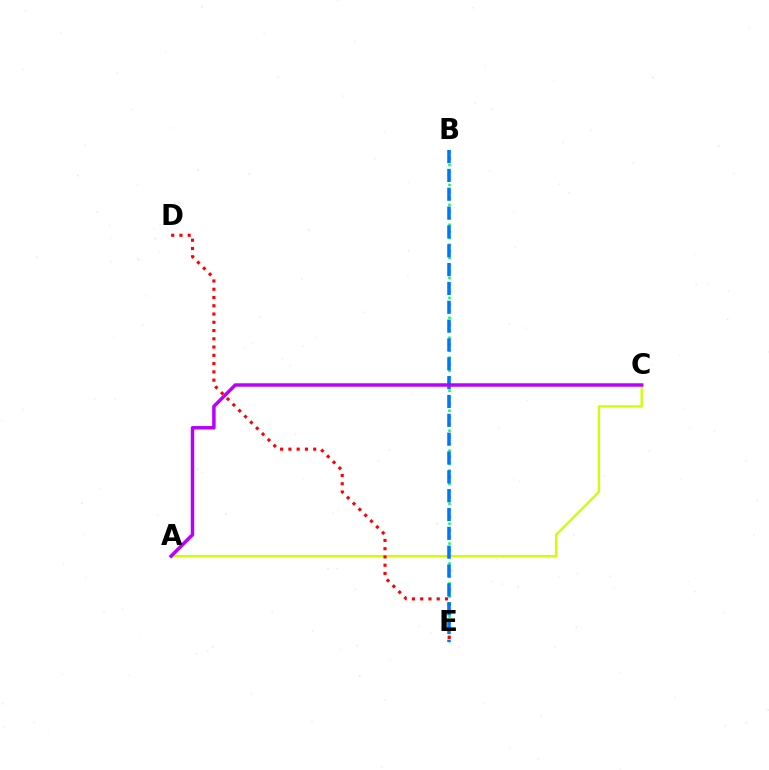{('B', 'E'): [{'color': '#00ff5c', 'line_style': 'dotted', 'thickness': 1.8}, {'color': '#0074ff', 'line_style': 'dashed', 'thickness': 2.56}], ('A', 'C'): [{'color': '#d1ff00', 'line_style': 'solid', 'thickness': 1.7}, {'color': '#b900ff', 'line_style': 'solid', 'thickness': 2.5}], ('D', 'E'): [{'color': '#ff0000', 'line_style': 'dotted', 'thickness': 2.25}]}